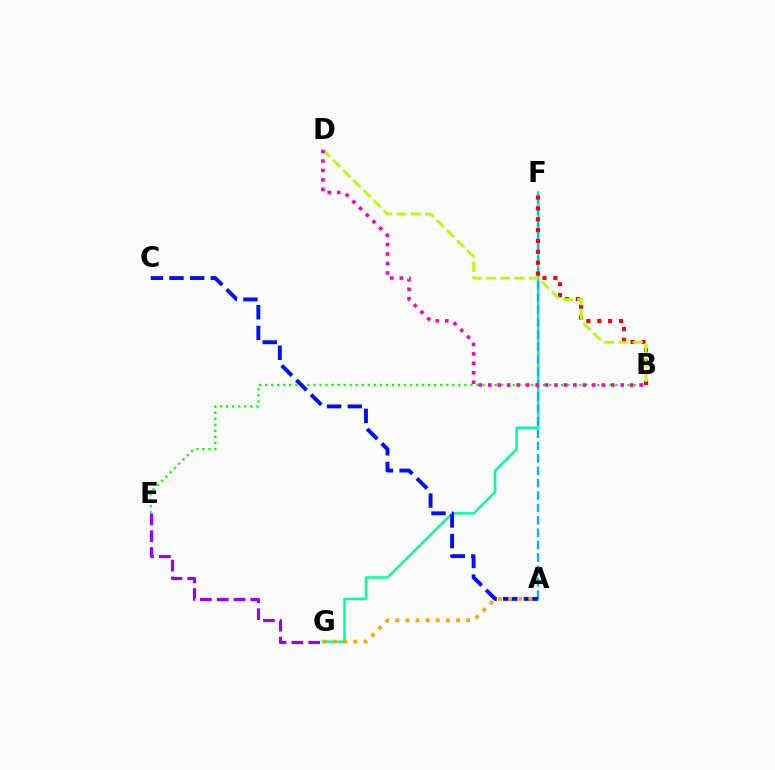{('F', 'G'): [{'color': '#00ff9d', 'line_style': 'solid', 'thickness': 1.76}], ('B', 'E'): [{'color': '#08ff00', 'line_style': 'dotted', 'thickness': 1.64}], ('A', 'F'): [{'color': '#00b5ff', 'line_style': 'dashed', 'thickness': 1.68}], ('A', 'C'): [{'color': '#0010ff', 'line_style': 'dashed', 'thickness': 2.81}], ('B', 'F'): [{'color': '#ff0000', 'line_style': 'dotted', 'thickness': 2.95}], ('E', 'G'): [{'color': '#9b00ff', 'line_style': 'dashed', 'thickness': 2.28}], ('B', 'D'): [{'color': '#b3ff00', 'line_style': 'dashed', 'thickness': 1.94}, {'color': '#ff00bd', 'line_style': 'dotted', 'thickness': 2.57}], ('A', 'G'): [{'color': '#ffa500', 'line_style': 'dotted', 'thickness': 2.76}]}